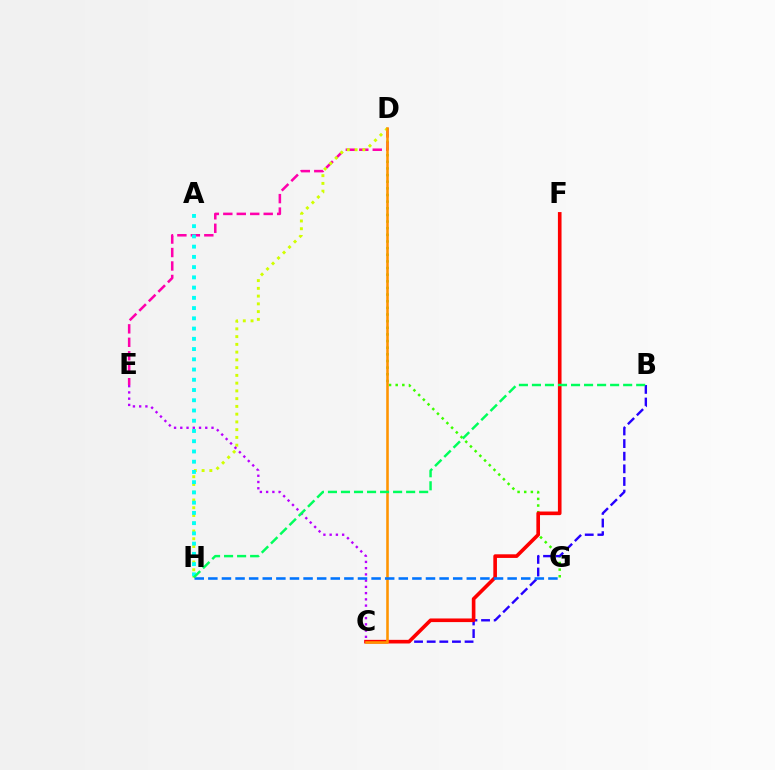{('D', 'G'): [{'color': '#3dff00', 'line_style': 'dotted', 'thickness': 1.8}], ('B', 'C'): [{'color': '#2500ff', 'line_style': 'dashed', 'thickness': 1.72}], ('D', 'E'): [{'color': '#ff00ac', 'line_style': 'dashed', 'thickness': 1.83}], ('D', 'H'): [{'color': '#d1ff00', 'line_style': 'dotted', 'thickness': 2.11}], ('A', 'H'): [{'color': '#00fff6', 'line_style': 'dotted', 'thickness': 2.78}], ('C', 'F'): [{'color': '#ff0000', 'line_style': 'solid', 'thickness': 2.61}], ('C', 'D'): [{'color': '#ff9400', 'line_style': 'solid', 'thickness': 1.86}], ('C', 'E'): [{'color': '#b900ff', 'line_style': 'dotted', 'thickness': 1.7}], ('G', 'H'): [{'color': '#0074ff', 'line_style': 'dashed', 'thickness': 1.85}], ('B', 'H'): [{'color': '#00ff5c', 'line_style': 'dashed', 'thickness': 1.77}]}